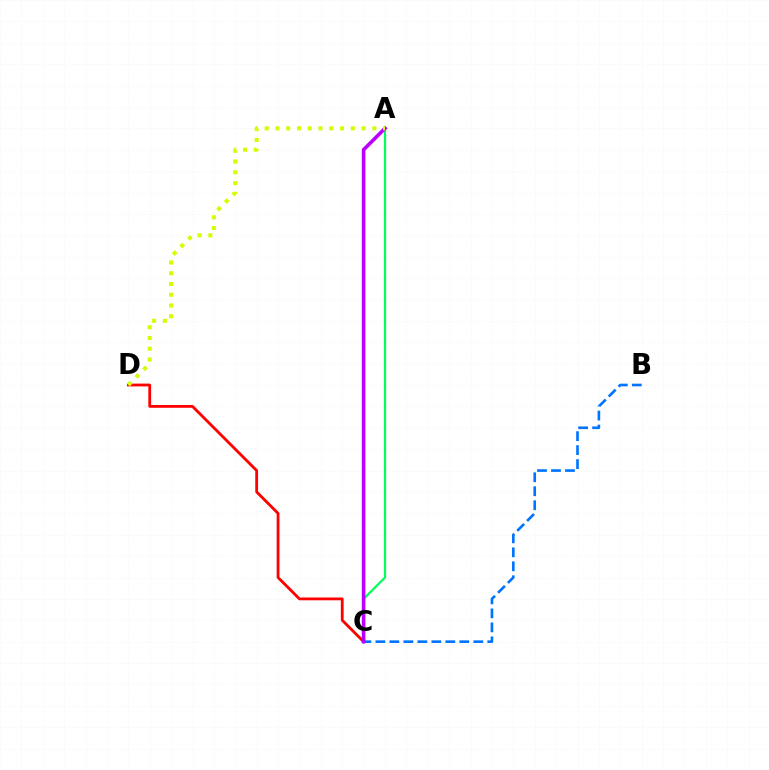{('A', 'C'): [{'color': '#00ff5c', 'line_style': 'solid', 'thickness': 1.6}, {'color': '#b900ff', 'line_style': 'solid', 'thickness': 2.6}], ('C', 'D'): [{'color': '#ff0000', 'line_style': 'solid', 'thickness': 2.02}], ('B', 'C'): [{'color': '#0074ff', 'line_style': 'dashed', 'thickness': 1.9}], ('A', 'D'): [{'color': '#d1ff00', 'line_style': 'dotted', 'thickness': 2.93}]}